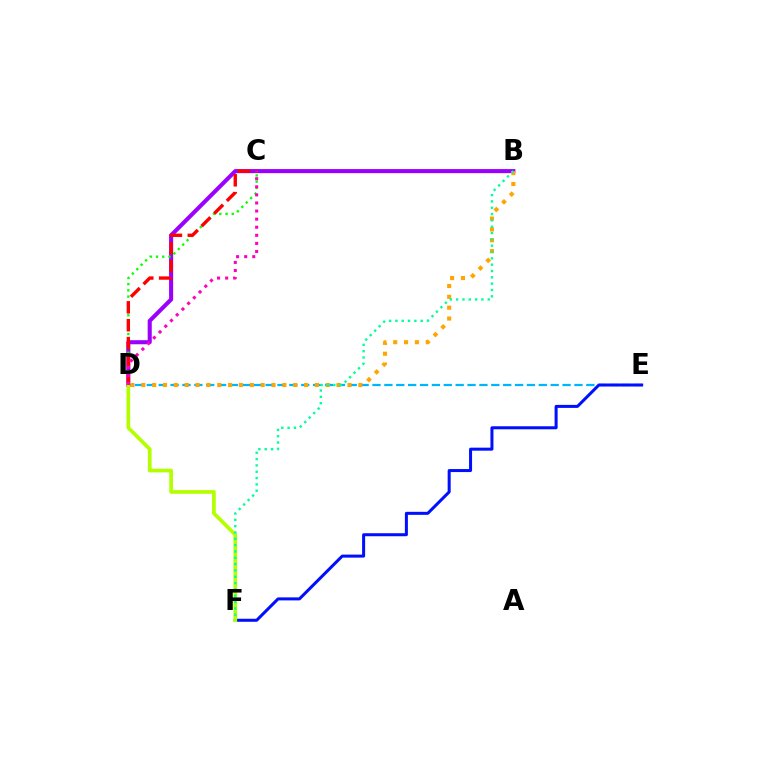{('D', 'E'): [{'color': '#00b5ff', 'line_style': 'dashed', 'thickness': 1.61}], ('B', 'D'): [{'color': '#9b00ff', 'line_style': 'solid', 'thickness': 2.93}, {'color': '#ffa500', 'line_style': 'dotted', 'thickness': 2.95}], ('E', 'F'): [{'color': '#0010ff', 'line_style': 'solid', 'thickness': 2.17}], ('C', 'D'): [{'color': '#08ff00', 'line_style': 'dotted', 'thickness': 1.69}, {'color': '#ff0000', 'line_style': 'dashed', 'thickness': 2.43}, {'color': '#ff00bd', 'line_style': 'dotted', 'thickness': 2.2}], ('D', 'F'): [{'color': '#b3ff00', 'line_style': 'solid', 'thickness': 2.67}], ('B', 'F'): [{'color': '#00ff9d', 'line_style': 'dotted', 'thickness': 1.72}]}